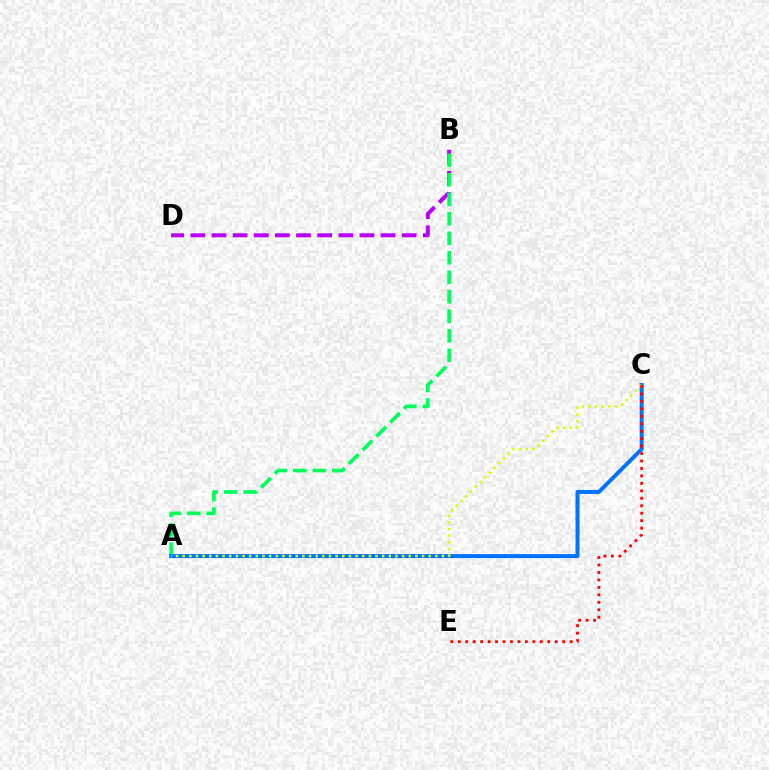{('B', 'D'): [{'color': '#b900ff', 'line_style': 'dashed', 'thickness': 2.87}], ('A', 'B'): [{'color': '#00ff5c', 'line_style': 'dashed', 'thickness': 2.65}], ('A', 'C'): [{'color': '#0074ff', 'line_style': 'solid', 'thickness': 2.87}, {'color': '#d1ff00', 'line_style': 'dotted', 'thickness': 1.81}], ('C', 'E'): [{'color': '#ff0000', 'line_style': 'dotted', 'thickness': 2.03}]}